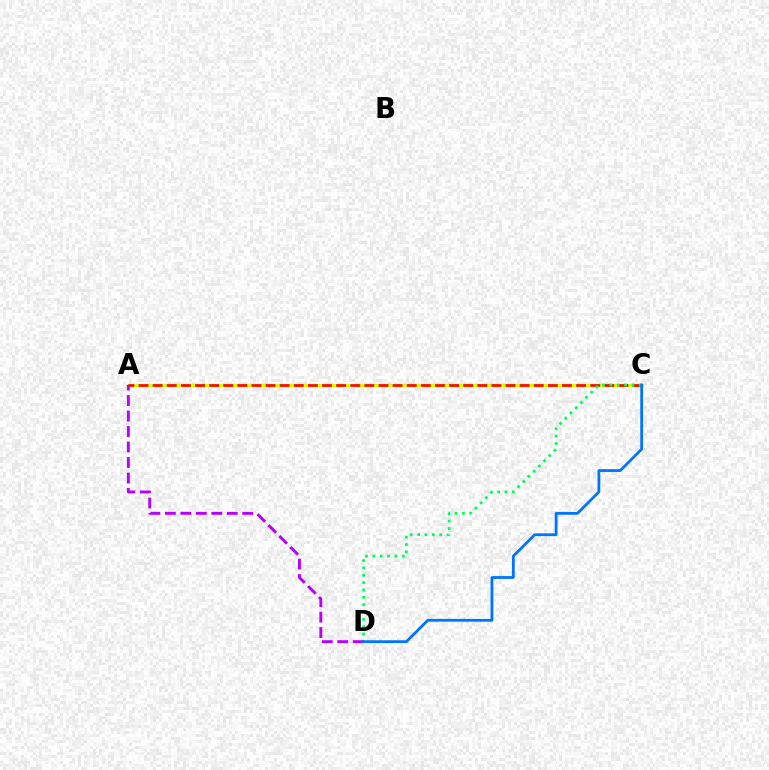{('A', 'C'): [{'color': '#d1ff00', 'line_style': 'solid', 'thickness': 2.39}, {'color': '#ff0000', 'line_style': 'dashed', 'thickness': 1.92}], ('C', 'D'): [{'color': '#00ff5c', 'line_style': 'dotted', 'thickness': 2.0}, {'color': '#0074ff', 'line_style': 'solid', 'thickness': 2.0}], ('A', 'D'): [{'color': '#b900ff', 'line_style': 'dashed', 'thickness': 2.1}]}